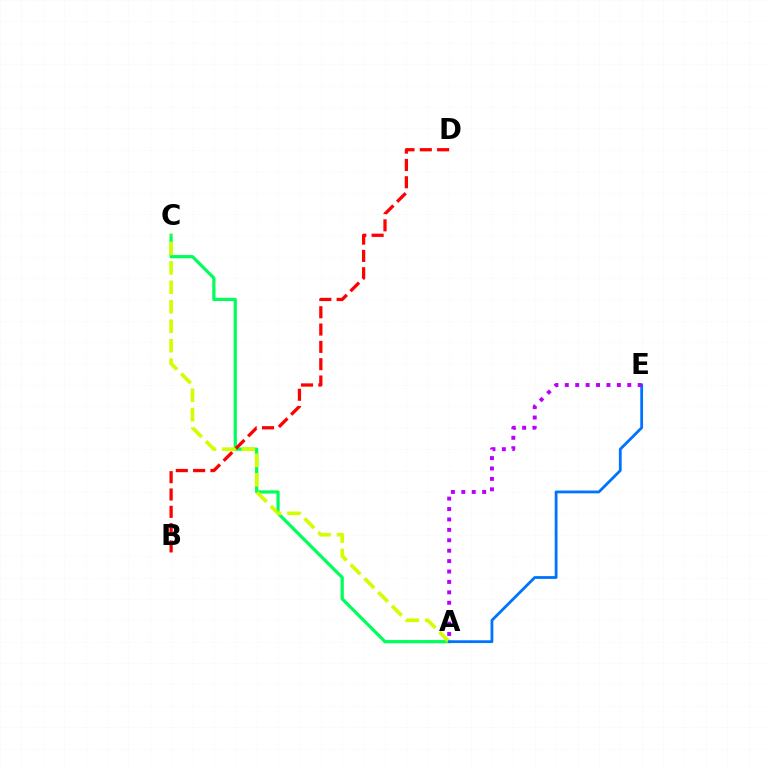{('A', 'C'): [{'color': '#00ff5c', 'line_style': 'solid', 'thickness': 2.32}, {'color': '#d1ff00', 'line_style': 'dashed', 'thickness': 2.64}], ('A', 'E'): [{'color': '#0074ff', 'line_style': 'solid', 'thickness': 2.02}, {'color': '#b900ff', 'line_style': 'dotted', 'thickness': 2.83}], ('B', 'D'): [{'color': '#ff0000', 'line_style': 'dashed', 'thickness': 2.35}]}